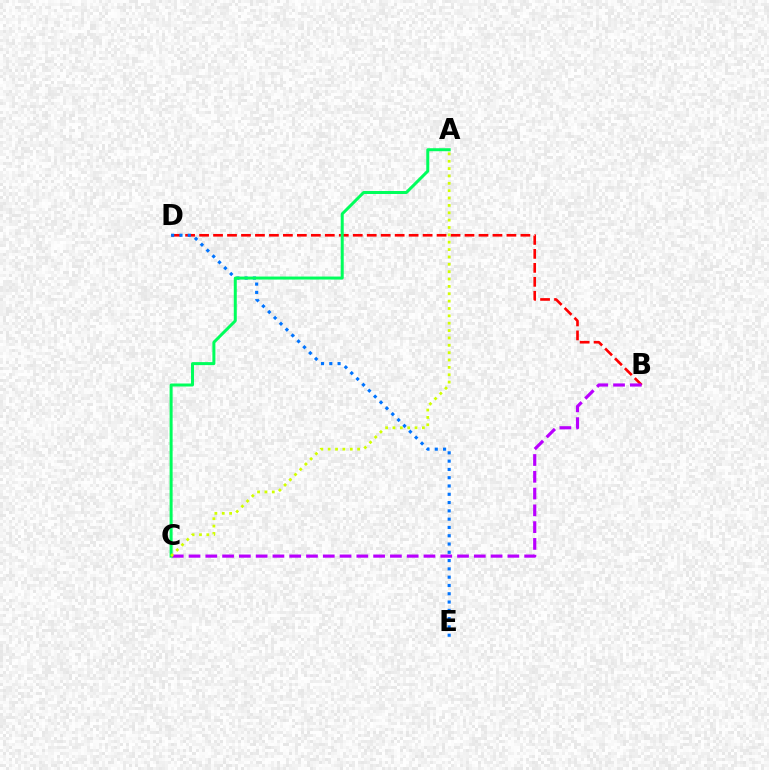{('B', 'D'): [{'color': '#ff0000', 'line_style': 'dashed', 'thickness': 1.9}], ('B', 'C'): [{'color': '#b900ff', 'line_style': 'dashed', 'thickness': 2.28}], ('D', 'E'): [{'color': '#0074ff', 'line_style': 'dotted', 'thickness': 2.25}], ('A', 'C'): [{'color': '#00ff5c', 'line_style': 'solid', 'thickness': 2.16}, {'color': '#d1ff00', 'line_style': 'dotted', 'thickness': 2.0}]}